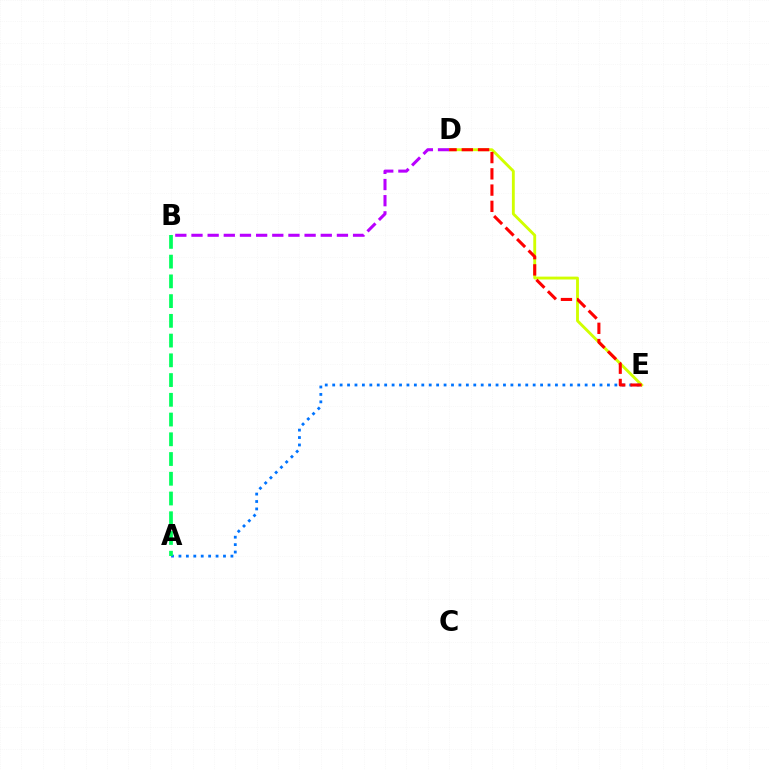{('D', 'E'): [{'color': '#d1ff00', 'line_style': 'solid', 'thickness': 2.06}, {'color': '#ff0000', 'line_style': 'dashed', 'thickness': 2.21}], ('A', 'E'): [{'color': '#0074ff', 'line_style': 'dotted', 'thickness': 2.02}], ('B', 'D'): [{'color': '#b900ff', 'line_style': 'dashed', 'thickness': 2.2}], ('A', 'B'): [{'color': '#00ff5c', 'line_style': 'dashed', 'thickness': 2.68}]}